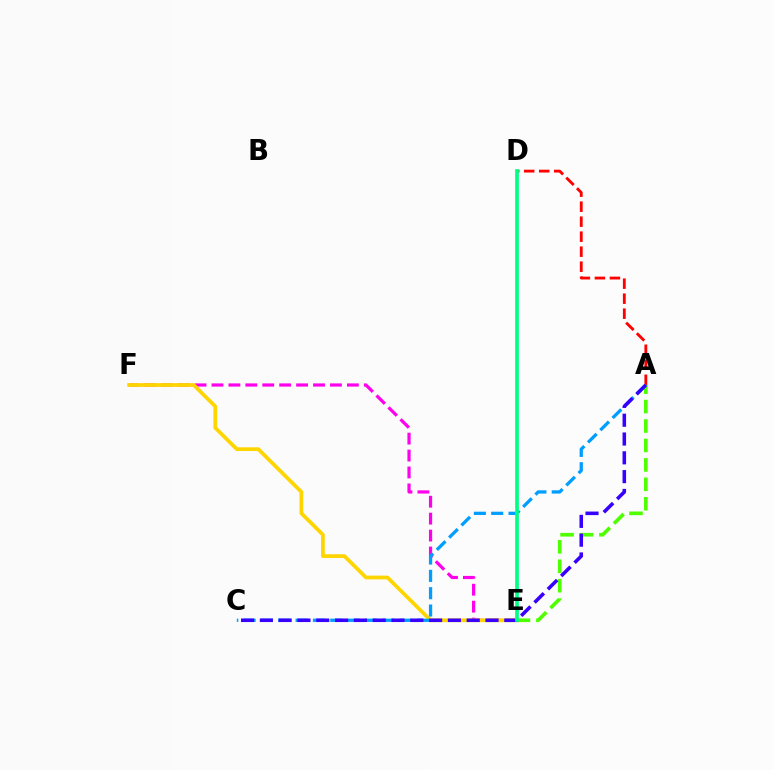{('E', 'F'): [{'color': '#ff00ed', 'line_style': 'dashed', 'thickness': 2.3}, {'color': '#ffd500', 'line_style': 'solid', 'thickness': 2.69}], ('A', 'D'): [{'color': '#ff0000', 'line_style': 'dashed', 'thickness': 2.04}], ('A', 'E'): [{'color': '#4fff00', 'line_style': 'dashed', 'thickness': 2.64}], ('A', 'C'): [{'color': '#009eff', 'line_style': 'dashed', 'thickness': 2.36}, {'color': '#3700ff', 'line_style': 'dashed', 'thickness': 2.55}], ('D', 'E'): [{'color': '#00ff86', 'line_style': 'solid', 'thickness': 2.65}]}